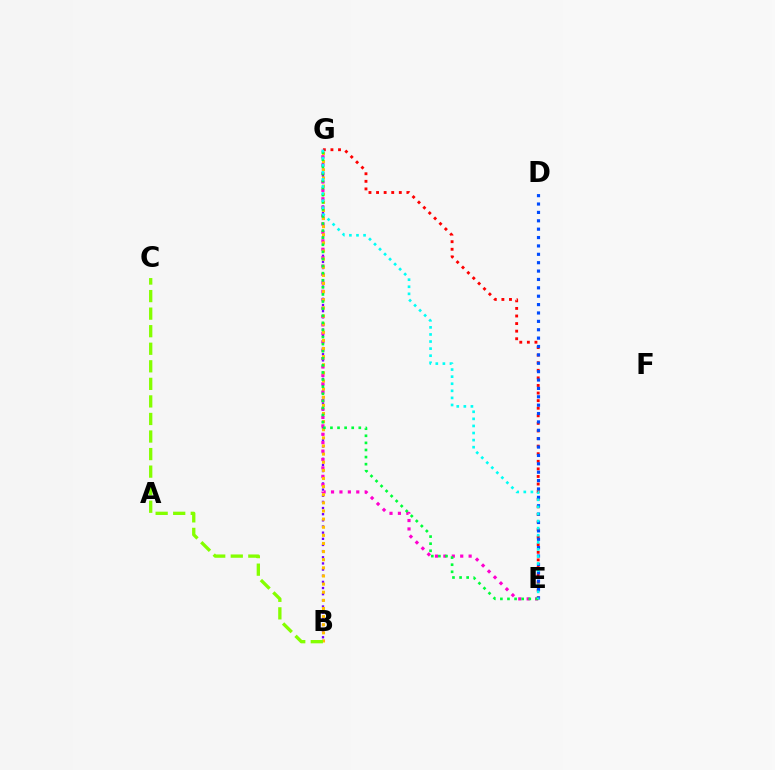{('B', 'G'): [{'color': '#7200ff', 'line_style': 'dotted', 'thickness': 1.67}, {'color': '#ffbd00', 'line_style': 'dotted', 'thickness': 2.21}], ('E', 'G'): [{'color': '#ff0000', 'line_style': 'dotted', 'thickness': 2.06}, {'color': '#ff00cf', 'line_style': 'dotted', 'thickness': 2.29}, {'color': '#00ff39', 'line_style': 'dotted', 'thickness': 1.93}, {'color': '#00fff6', 'line_style': 'dotted', 'thickness': 1.92}], ('D', 'E'): [{'color': '#004bff', 'line_style': 'dotted', 'thickness': 2.28}], ('B', 'C'): [{'color': '#84ff00', 'line_style': 'dashed', 'thickness': 2.38}]}